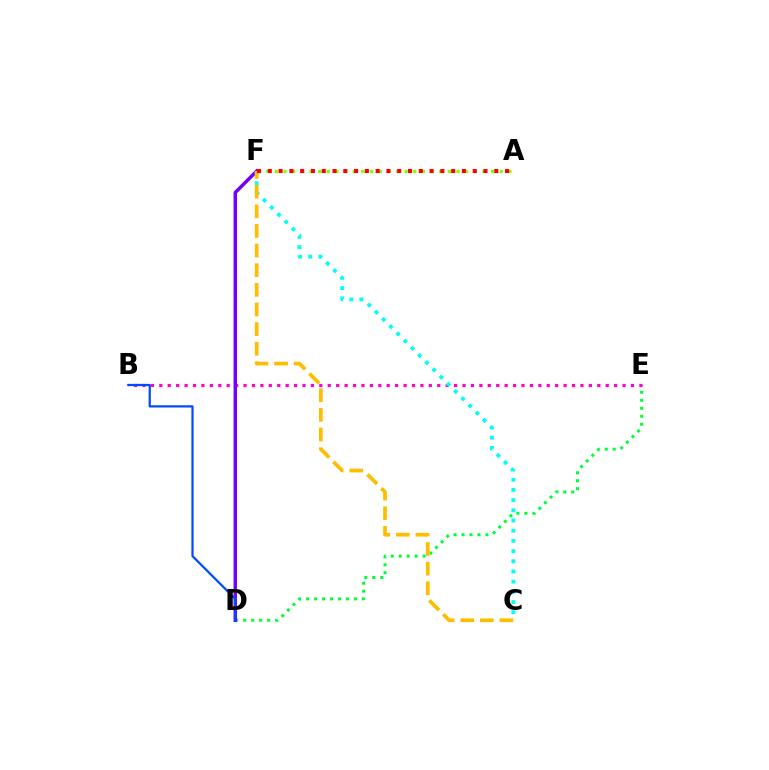{('D', 'E'): [{'color': '#00ff39', 'line_style': 'dotted', 'thickness': 2.16}], ('B', 'E'): [{'color': '#ff00cf', 'line_style': 'dotted', 'thickness': 2.29}], ('D', 'F'): [{'color': '#7200ff', 'line_style': 'solid', 'thickness': 2.49}], ('C', 'F'): [{'color': '#00fff6', 'line_style': 'dotted', 'thickness': 2.77}, {'color': '#ffbd00', 'line_style': 'dashed', 'thickness': 2.67}], ('B', 'D'): [{'color': '#004bff', 'line_style': 'solid', 'thickness': 1.61}], ('A', 'F'): [{'color': '#84ff00', 'line_style': 'dotted', 'thickness': 2.35}, {'color': '#ff0000', 'line_style': 'dotted', 'thickness': 2.93}]}